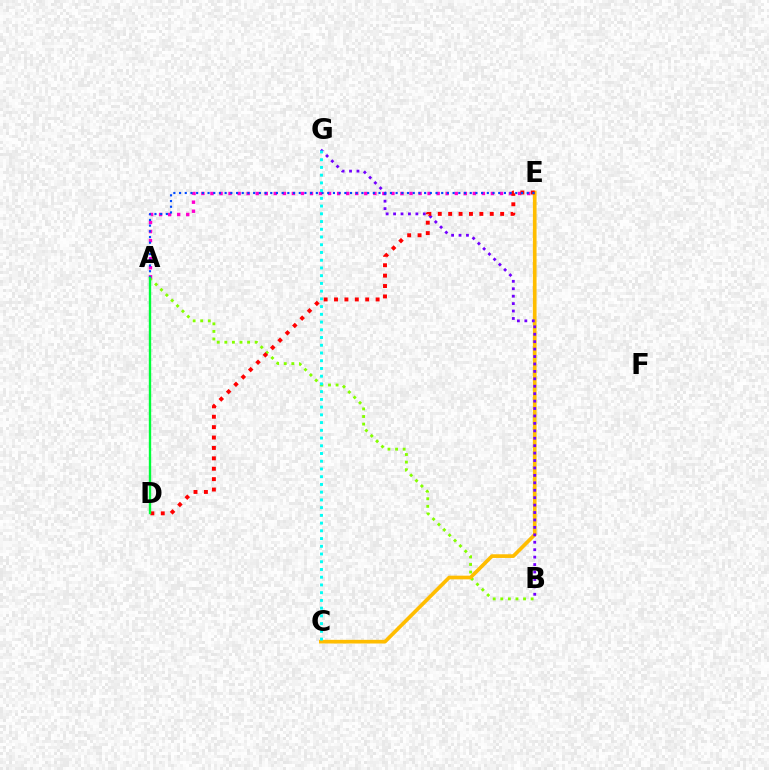{('A', 'B'): [{'color': '#84ff00', 'line_style': 'dotted', 'thickness': 2.06}], ('C', 'E'): [{'color': '#ffbd00', 'line_style': 'solid', 'thickness': 2.65}], ('A', 'E'): [{'color': '#ff00cf', 'line_style': 'dotted', 'thickness': 2.46}, {'color': '#004bff', 'line_style': 'dotted', 'thickness': 1.55}], ('B', 'G'): [{'color': '#7200ff', 'line_style': 'dotted', 'thickness': 2.02}], ('D', 'E'): [{'color': '#ff0000', 'line_style': 'dotted', 'thickness': 2.83}], ('C', 'G'): [{'color': '#00fff6', 'line_style': 'dotted', 'thickness': 2.1}], ('A', 'D'): [{'color': '#00ff39', 'line_style': 'solid', 'thickness': 1.71}]}